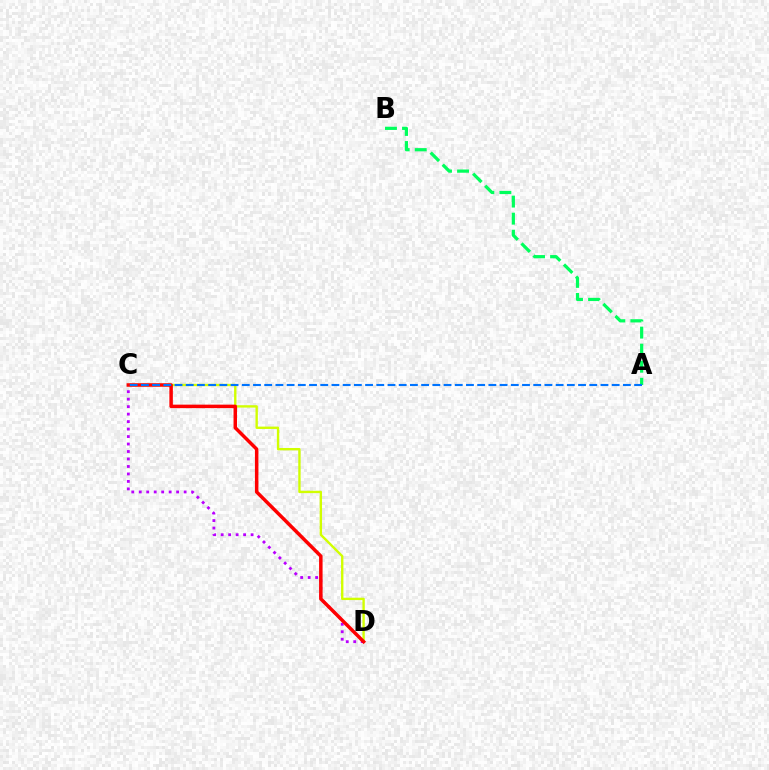{('C', 'D'): [{'color': '#d1ff00', 'line_style': 'solid', 'thickness': 1.7}, {'color': '#b900ff', 'line_style': 'dotted', 'thickness': 2.03}, {'color': '#ff0000', 'line_style': 'solid', 'thickness': 2.51}], ('A', 'B'): [{'color': '#00ff5c', 'line_style': 'dashed', 'thickness': 2.32}], ('A', 'C'): [{'color': '#0074ff', 'line_style': 'dashed', 'thickness': 1.52}]}